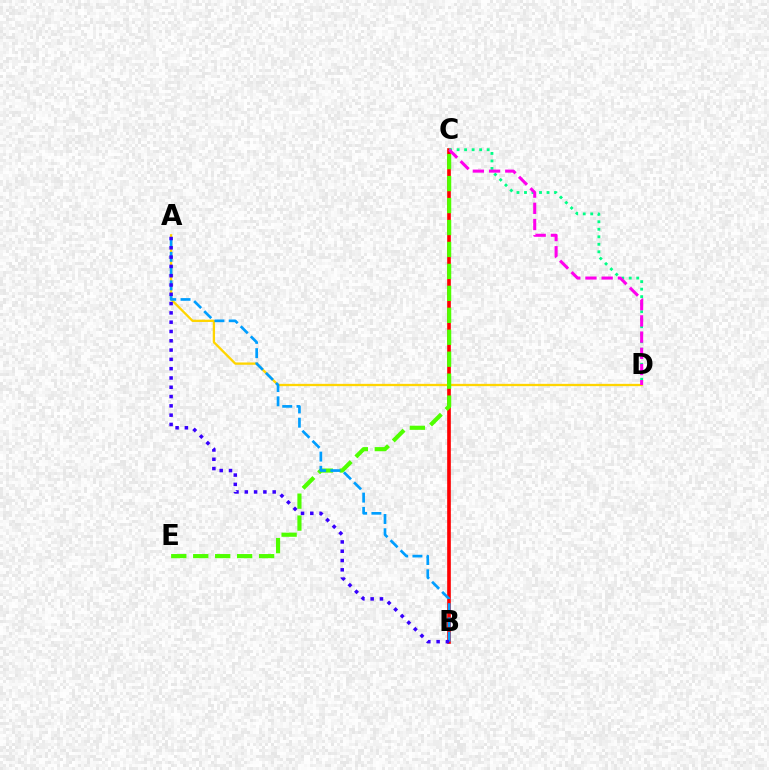{('B', 'C'): [{'color': '#ff0000', 'line_style': 'solid', 'thickness': 2.63}], ('A', 'D'): [{'color': '#ffd500', 'line_style': 'solid', 'thickness': 1.66}], ('C', 'D'): [{'color': '#00ff86', 'line_style': 'dotted', 'thickness': 2.04}, {'color': '#ff00ed', 'line_style': 'dashed', 'thickness': 2.2}], ('C', 'E'): [{'color': '#4fff00', 'line_style': 'dashed', 'thickness': 2.98}], ('A', 'B'): [{'color': '#009eff', 'line_style': 'dashed', 'thickness': 1.94}, {'color': '#3700ff', 'line_style': 'dotted', 'thickness': 2.53}]}